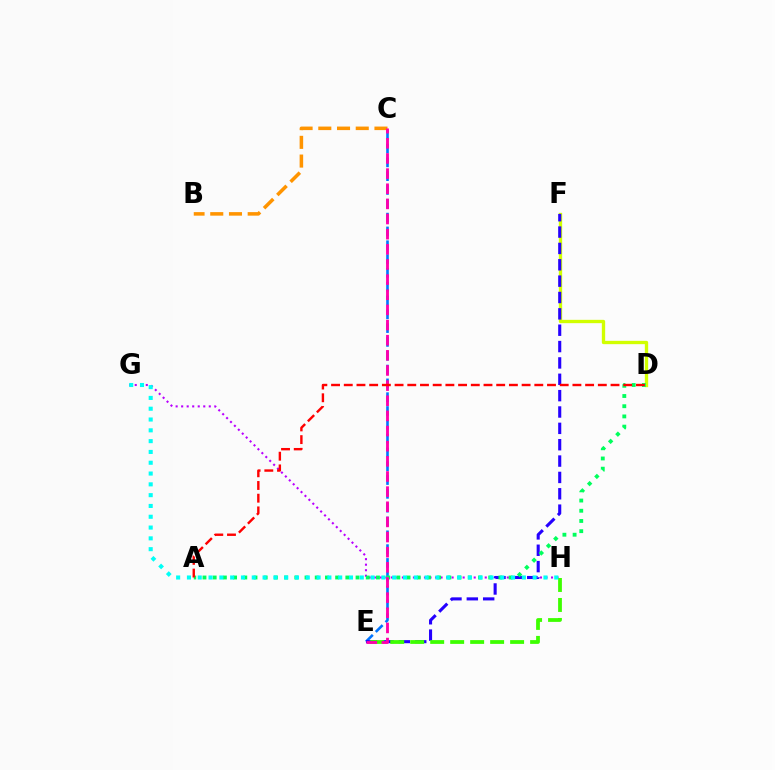{('C', 'E'): [{'color': '#0074ff', 'line_style': 'dashed', 'thickness': 1.88}, {'color': '#ff00ac', 'line_style': 'dashed', 'thickness': 2.06}], ('D', 'F'): [{'color': '#d1ff00', 'line_style': 'solid', 'thickness': 2.4}], ('G', 'H'): [{'color': '#b900ff', 'line_style': 'dotted', 'thickness': 1.5}, {'color': '#00fff6', 'line_style': 'dotted', 'thickness': 2.94}], ('E', 'F'): [{'color': '#2500ff', 'line_style': 'dashed', 'thickness': 2.22}], ('B', 'C'): [{'color': '#ff9400', 'line_style': 'dashed', 'thickness': 2.54}], ('E', 'H'): [{'color': '#3dff00', 'line_style': 'dashed', 'thickness': 2.71}], ('A', 'D'): [{'color': '#00ff5c', 'line_style': 'dotted', 'thickness': 2.77}, {'color': '#ff0000', 'line_style': 'dashed', 'thickness': 1.73}]}